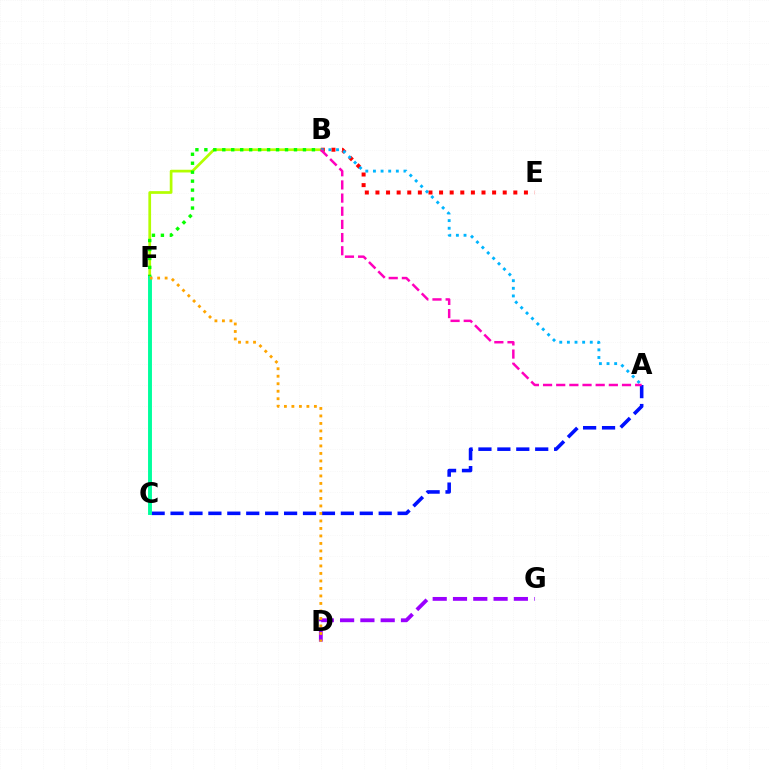{('D', 'G'): [{'color': '#9b00ff', 'line_style': 'dashed', 'thickness': 2.76}], ('A', 'C'): [{'color': '#0010ff', 'line_style': 'dashed', 'thickness': 2.57}], ('B', 'F'): [{'color': '#b3ff00', 'line_style': 'solid', 'thickness': 1.96}, {'color': '#08ff00', 'line_style': 'dotted', 'thickness': 2.43}], ('B', 'E'): [{'color': '#ff0000', 'line_style': 'dotted', 'thickness': 2.88}], ('C', 'F'): [{'color': '#00ff9d', 'line_style': 'solid', 'thickness': 2.81}], ('D', 'F'): [{'color': '#ffa500', 'line_style': 'dotted', 'thickness': 2.04}], ('A', 'B'): [{'color': '#00b5ff', 'line_style': 'dotted', 'thickness': 2.07}, {'color': '#ff00bd', 'line_style': 'dashed', 'thickness': 1.79}]}